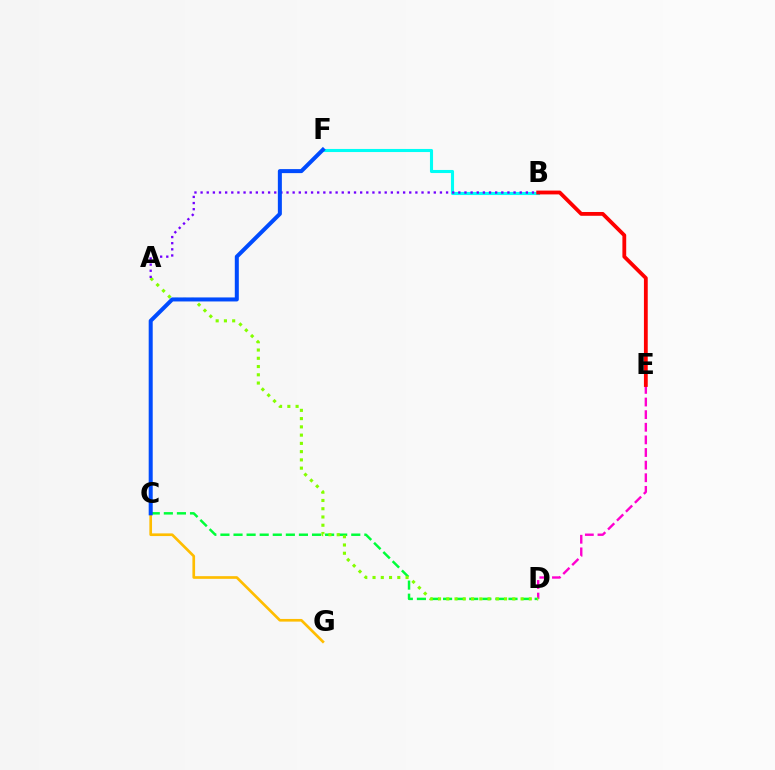{('D', 'E'): [{'color': '#ff00cf', 'line_style': 'dashed', 'thickness': 1.71}], ('C', 'D'): [{'color': '#00ff39', 'line_style': 'dashed', 'thickness': 1.78}], ('B', 'F'): [{'color': '#00fff6', 'line_style': 'solid', 'thickness': 2.22}], ('A', 'D'): [{'color': '#84ff00', 'line_style': 'dotted', 'thickness': 2.24}], ('C', 'G'): [{'color': '#ffbd00', 'line_style': 'solid', 'thickness': 1.92}], ('B', 'E'): [{'color': '#ff0000', 'line_style': 'solid', 'thickness': 2.74}], ('A', 'B'): [{'color': '#7200ff', 'line_style': 'dotted', 'thickness': 1.67}], ('C', 'F'): [{'color': '#004bff', 'line_style': 'solid', 'thickness': 2.89}]}